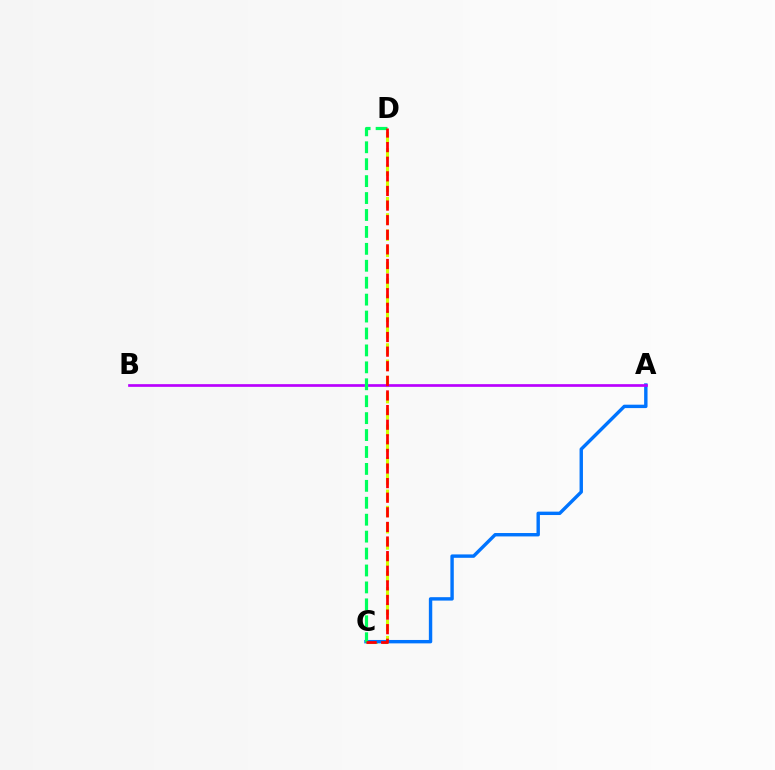{('C', 'D'): [{'color': '#d1ff00', 'line_style': 'dashed', 'thickness': 2.21}, {'color': '#00ff5c', 'line_style': 'dashed', 'thickness': 2.3}, {'color': '#ff0000', 'line_style': 'dashed', 'thickness': 1.98}], ('A', 'C'): [{'color': '#0074ff', 'line_style': 'solid', 'thickness': 2.45}], ('A', 'B'): [{'color': '#b900ff', 'line_style': 'solid', 'thickness': 1.94}]}